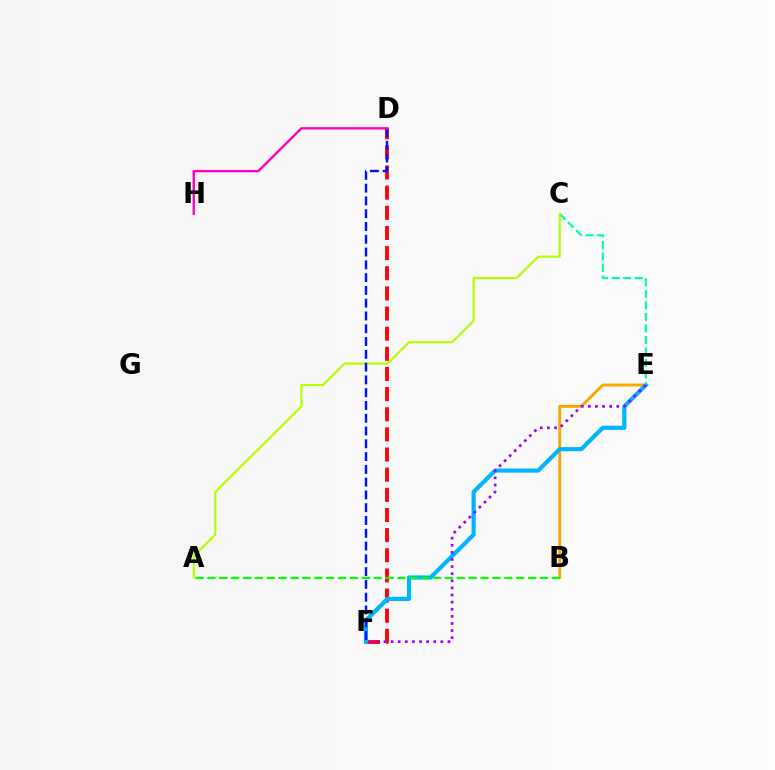{('B', 'E'): [{'color': '#ffa500', 'line_style': 'solid', 'thickness': 2.11}], ('D', 'F'): [{'color': '#ff0000', 'line_style': 'dashed', 'thickness': 2.74}, {'color': '#0010ff', 'line_style': 'dashed', 'thickness': 1.74}], ('E', 'F'): [{'color': '#00b5ff', 'line_style': 'solid', 'thickness': 3.0}, {'color': '#9b00ff', 'line_style': 'dotted', 'thickness': 1.93}], ('C', 'E'): [{'color': '#00ff9d', 'line_style': 'dashed', 'thickness': 1.56}], ('A', 'B'): [{'color': '#08ff00', 'line_style': 'dashed', 'thickness': 1.61}], ('A', 'C'): [{'color': '#b3ff00', 'line_style': 'solid', 'thickness': 1.56}], ('D', 'H'): [{'color': '#ff00bd', 'line_style': 'solid', 'thickness': 1.71}]}